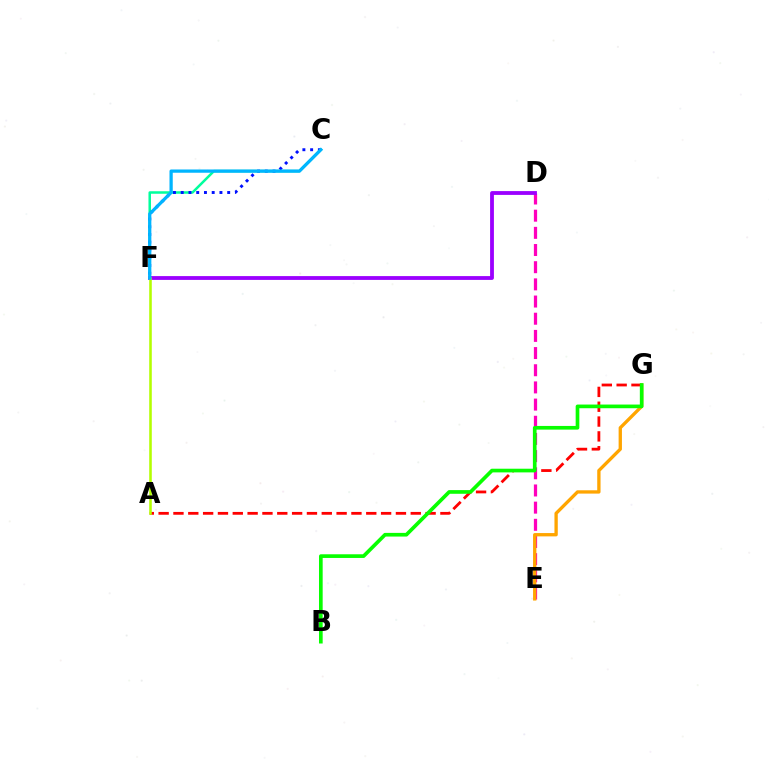{('A', 'G'): [{'color': '#ff0000', 'line_style': 'dashed', 'thickness': 2.01}], ('C', 'F'): [{'color': '#00ff9d', 'line_style': 'solid', 'thickness': 1.81}, {'color': '#0010ff', 'line_style': 'dotted', 'thickness': 2.1}, {'color': '#00b5ff', 'line_style': 'solid', 'thickness': 2.35}], ('D', 'E'): [{'color': '#ff00bd', 'line_style': 'dashed', 'thickness': 2.33}], ('E', 'G'): [{'color': '#ffa500', 'line_style': 'solid', 'thickness': 2.39}], ('D', 'F'): [{'color': '#9b00ff', 'line_style': 'solid', 'thickness': 2.74}], ('B', 'G'): [{'color': '#08ff00', 'line_style': 'solid', 'thickness': 2.64}], ('A', 'F'): [{'color': '#b3ff00', 'line_style': 'solid', 'thickness': 1.85}]}